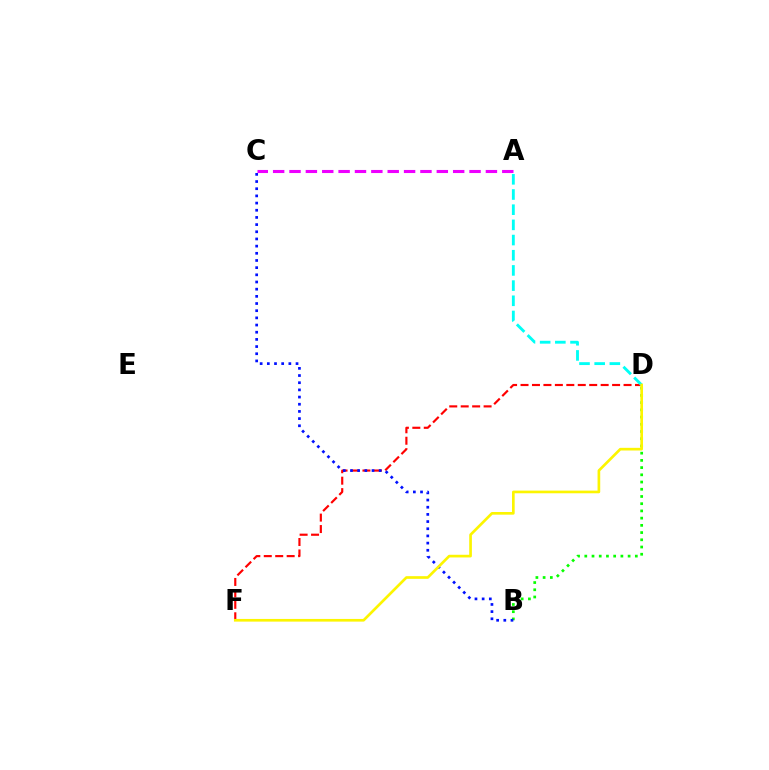{('B', 'D'): [{'color': '#08ff00', 'line_style': 'dotted', 'thickness': 1.96}], ('A', 'C'): [{'color': '#ee00ff', 'line_style': 'dashed', 'thickness': 2.22}], ('D', 'F'): [{'color': '#ff0000', 'line_style': 'dashed', 'thickness': 1.56}, {'color': '#fcf500', 'line_style': 'solid', 'thickness': 1.92}], ('A', 'D'): [{'color': '#00fff6', 'line_style': 'dashed', 'thickness': 2.06}], ('B', 'C'): [{'color': '#0010ff', 'line_style': 'dotted', 'thickness': 1.95}]}